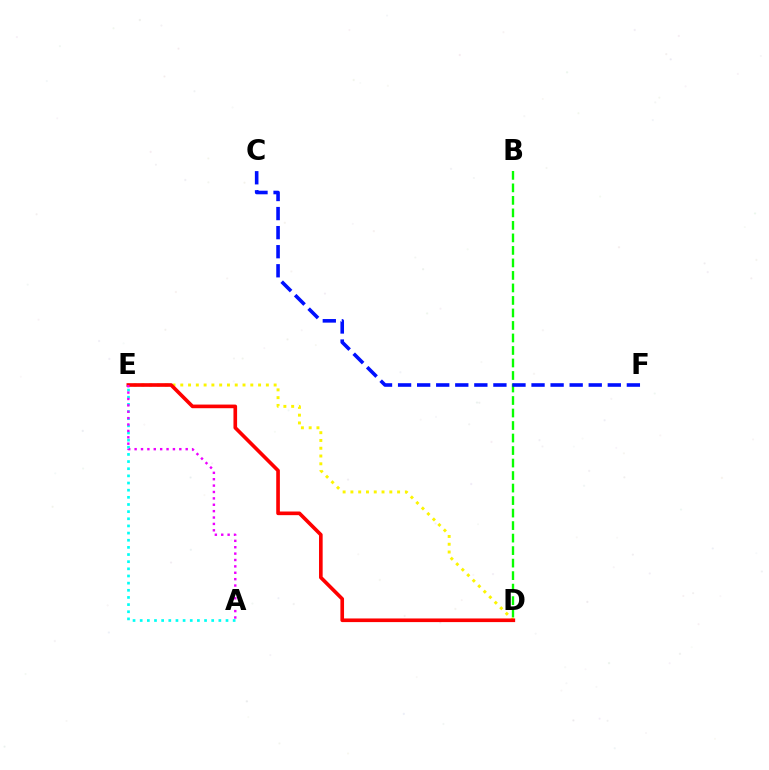{('B', 'D'): [{'color': '#08ff00', 'line_style': 'dashed', 'thickness': 1.7}], ('A', 'E'): [{'color': '#00fff6', 'line_style': 'dotted', 'thickness': 1.94}, {'color': '#ee00ff', 'line_style': 'dotted', 'thickness': 1.74}], ('D', 'E'): [{'color': '#fcf500', 'line_style': 'dotted', 'thickness': 2.11}, {'color': '#ff0000', 'line_style': 'solid', 'thickness': 2.62}], ('C', 'F'): [{'color': '#0010ff', 'line_style': 'dashed', 'thickness': 2.59}]}